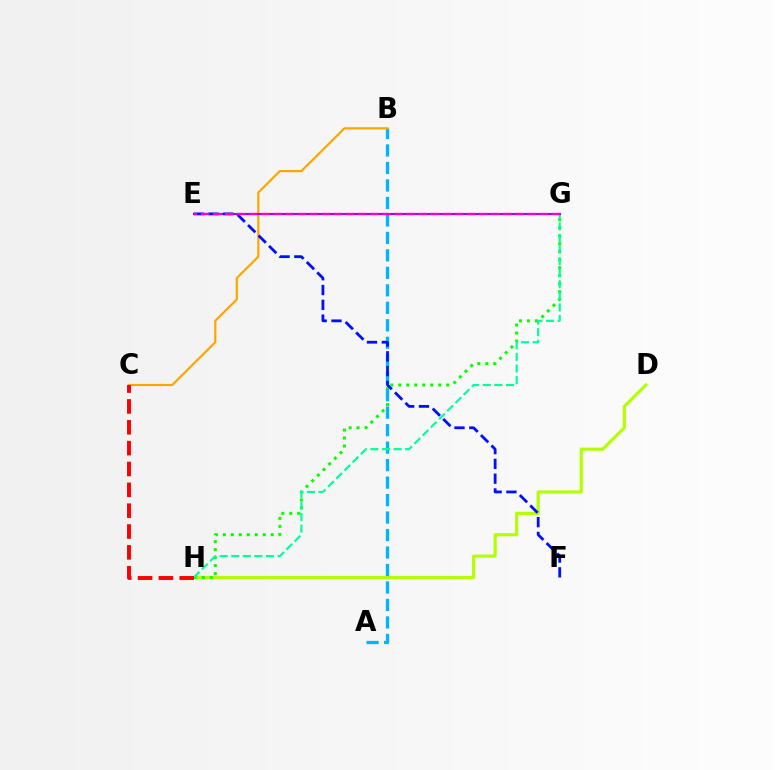{('D', 'H'): [{'color': '#b3ff00', 'line_style': 'solid', 'thickness': 2.26}], ('G', 'H'): [{'color': '#08ff00', 'line_style': 'dotted', 'thickness': 2.17}, {'color': '#00ff9d', 'line_style': 'dashed', 'thickness': 1.57}], ('A', 'B'): [{'color': '#00b5ff', 'line_style': 'dashed', 'thickness': 2.37}], ('B', 'C'): [{'color': '#ffa500', 'line_style': 'solid', 'thickness': 1.58}], ('C', 'H'): [{'color': '#ff0000', 'line_style': 'dashed', 'thickness': 2.83}], ('E', 'G'): [{'color': '#9b00ff', 'line_style': 'solid', 'thickness': 1.51}, {'color': '#ff00bd', 'line_style': 'dashed', 'thickness': 1.64}], ('E', 'F'): [{'color': '#0010ff', 'line_style': 'dashed', 'thickness': 2.01}]}